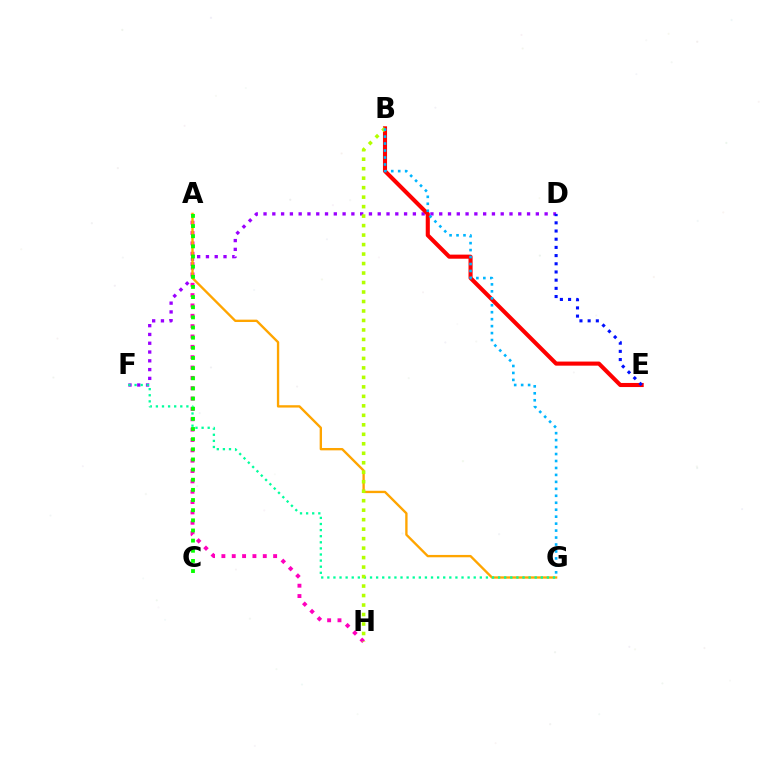{('A', 'H'): [{'color': '#ff00bd', 'line_style': 'dotted', 'thickness': 2.81}], ('D', 'F'): [{'color': '#9b00ff', 'line_style': 'dotted', 'thickness': 2.39}], ('A', 'G'): [{'color': '#ffa500', 'line_style': 'solid', 'thickness': 1.69}], ('B', 'E'): [{'color': '#ff0000', 'line_style': 'solid', 'thickness': 2.94}], ('D', 'E'): [{'color': '#0010ff', 'line_style': 'dotted', 'thickness': 2.23}], ('F', 'G'): [{'color': '#00ff9d', 'line_style': 'dotted', 'thickness': 1.66}], ('B', 'H'): [{'color': '#b3ff00', 'line_style': 'dotted', 'thickness': 2.58}], ('B', 'G'): [{'color': '#00b5ff', 'line_style': 'dotted', 'thickness': 1.89}], ('A', 'C'): [{'color': '#08ff00', 'line_style': 'dotted', 'thickness': 2.76}]}